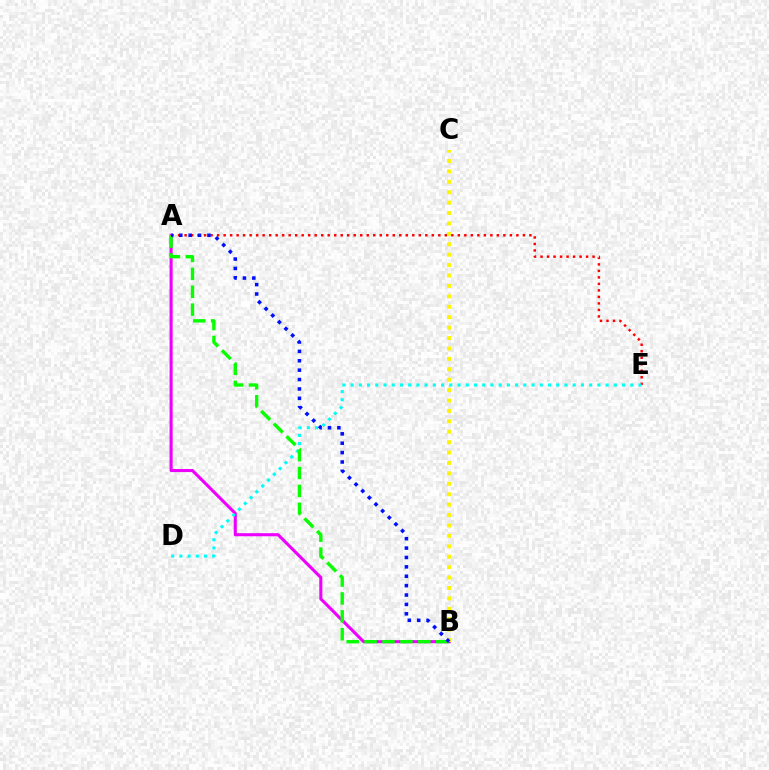{('A', 'E'): [{'color': '#ff0000', 'line_style': 'dotted', 'thickness': 1.77}], ('A', 'B'): [{'color': '#ee00ff', 'line_style': 'solid', 'thickness': 2.22}, {'color': '#08ff00', 'line_style': 'dashed', 'thickness': 2.43}, {'color': '#0010ff', 'line_style': 'dotted', 'thickness': 2.55}], ('B', 'C'): [{'color': '#fcf500', 'line_style': 'dotted', 'thickness': 2.83}], ('D', 'E'): [{'color': '#00fff6', 'line_style': 'dotted', 'thickness': 2.23}]}